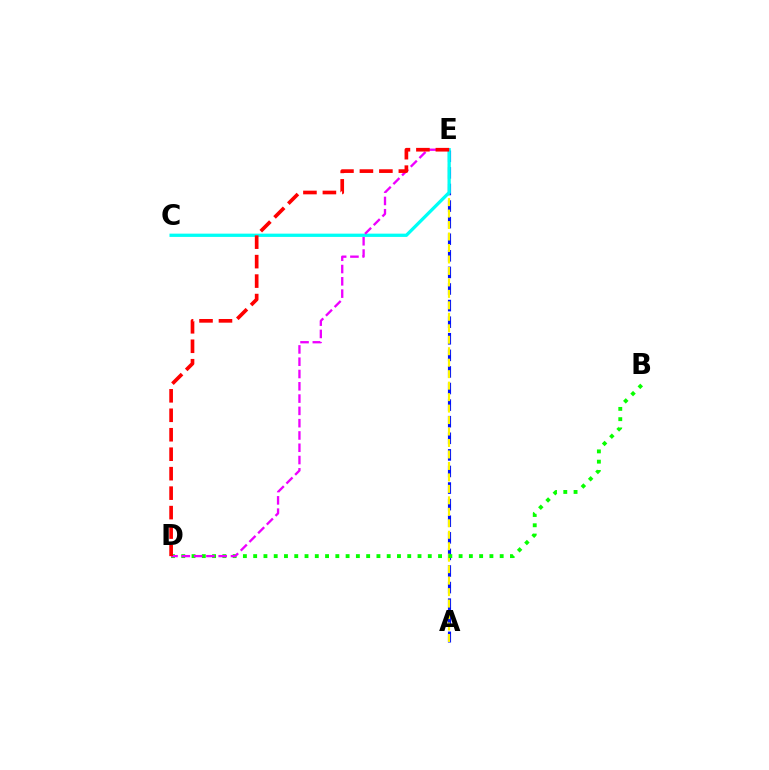{('A', 'E'): [{'color': '#0010ff', 'line_style': 'dashed', 'thickness': 2.25}, {'color': '#fcf500', 'line_style': 'dashed', 'thickness': 1.56}], ('C', 'E'): [{'color': '#00fff6', 'line_style': 'solid', 'thickness': 2.36}], ('B', 'D'): [{'color': '#08ff00', 'line_style': 'dotted', 'thickness': 2.79}], ('D', 'E'): [{'color': '#ee00ff', 'line_style': 'dashed', 'thickness': 1.67}, {'color': '#ff0000', 'line_style': 'dashed', 'thickness': 2.64}]}